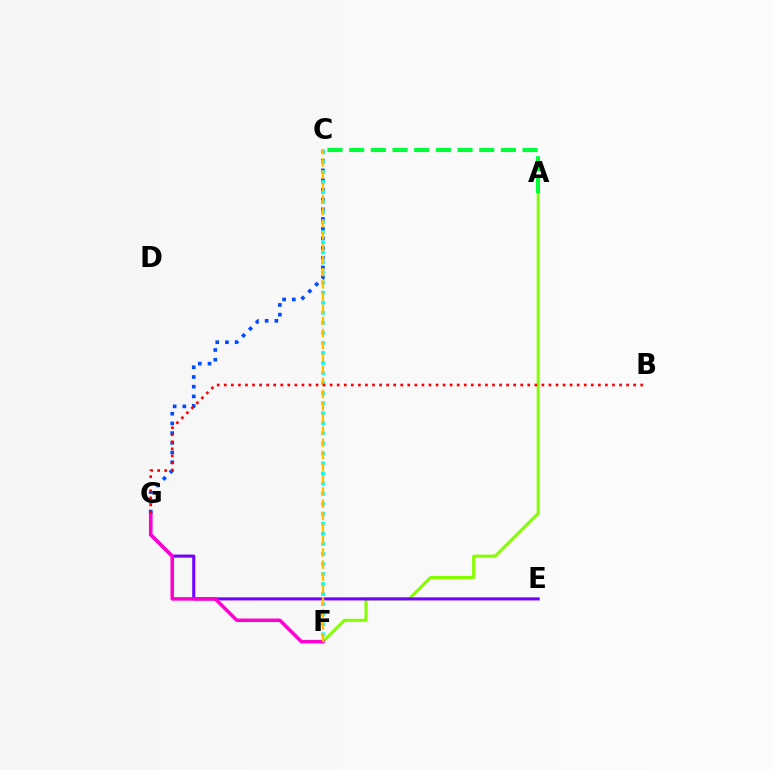{('A', 'F'): [{'color': '#84ff00', 'line_style': 'solid', 'thickness': 2.15}], ('E', 'G'): [{'color': '#7200ff', 'line_style': 'solid', 'thickness': 2.21}], ('A', 'C'): [{'color': '#00ff39', 'line_style': 'dashed', 'thickness': 2.95}], ('F', 'G'): [{'color': '#ff00cf', 'line_style': 'solid', 'thickness': 2.52}], ('C', 'G'): [{'color': '#004bff', 'line_style': 'dotted', 'thickness': 2.64}], ('C', 'F'): [{'color': '#00fff6', 'line_style': 'dotted', 'thickness': 2.73}, {'color': '#ffbd00', 'line_style': 'dashed', 'thickness': 1.66}], ('B', 'G'): [{'color': '#ff0000', 'line_style': 'dotted', 'thickness': 1.92}]}